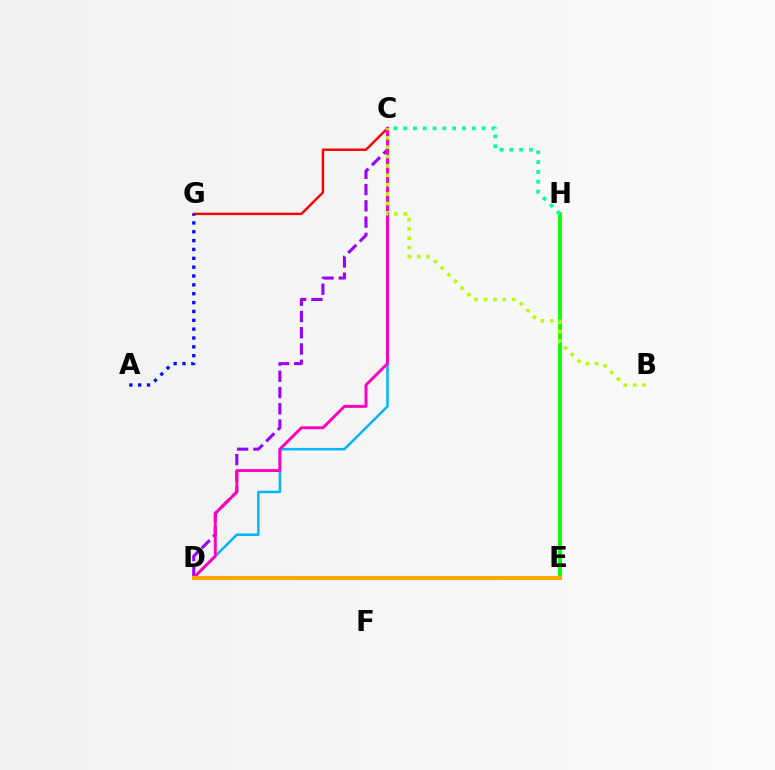{('C', 'D'): [{'color': '#9b00ff', 'line_style': 'dashed', 'thickness': 2.21}, {'color': '#00b5ff', 'line_style': 'solid', 'thickness': 1.79}, {'color': '#ff00bd', 'line_style': 'solid', 'thickness': 2.1}], ('E', 'H'): [{'color': '#08ff00', 'line_style': 'solid', 'thickness': 2.72}], ('C', 'G'): [{'color': '#ff0000', 'line_style': 'solid', 'thickness': 1.75}], ('C', 'H'): [{'color': '#00ff9d', 'line_style': 'dotted', 'thickness': 2.67}], ('B', 'C'): [{'color': '#b3ff00', 'line_style': 'dotted', 'thickness': 2.55}], ('D', 'E'): [{'color': '#ffa500', 'line_style': 'solid', 'thickness': 2.94}], ('A', 'G'): [{'color': '#0010ff', 'line_style': 'dotted', 'thickness': 2.4}]}